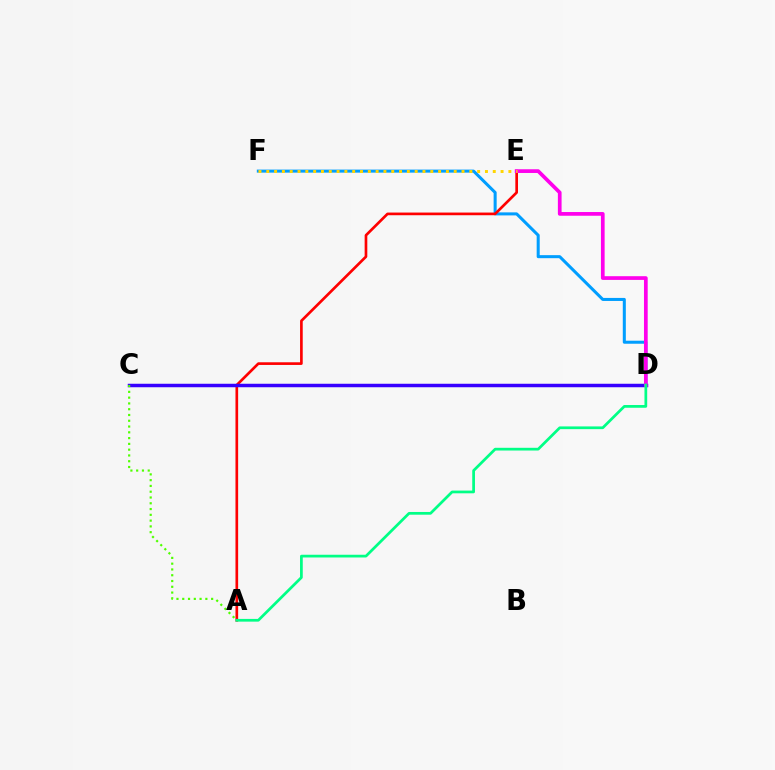{('D', 'F'): [{'color': '#009eff', 'line_style': 'solid', 'thickness': 2.19}], ('A', 'E'): [{'color': '#ff0000', 'line_style': 'solid', 'thickness': 1.92}], ('C', 'D'): [{'color': '#3700ff', 'line_style': 'solid', 'thickness': 2.51}], ('D', 'E'): [{'color': '#ff00ed', 'line_style': 'solid', 'thickness': 2.67}], ('E', 'F'): [{'color': '#ffd500', 'line_style': 'dotted', 'thickness': 2.12}], ('A', 'C'): [{'color': '#4fff00', 'line_style': 'dotted', 'thickness': 1.57}], ('A', 'D'): [{'color': '#00ff86', 'line_style': 'solid', 'thickness': 1.96}]}